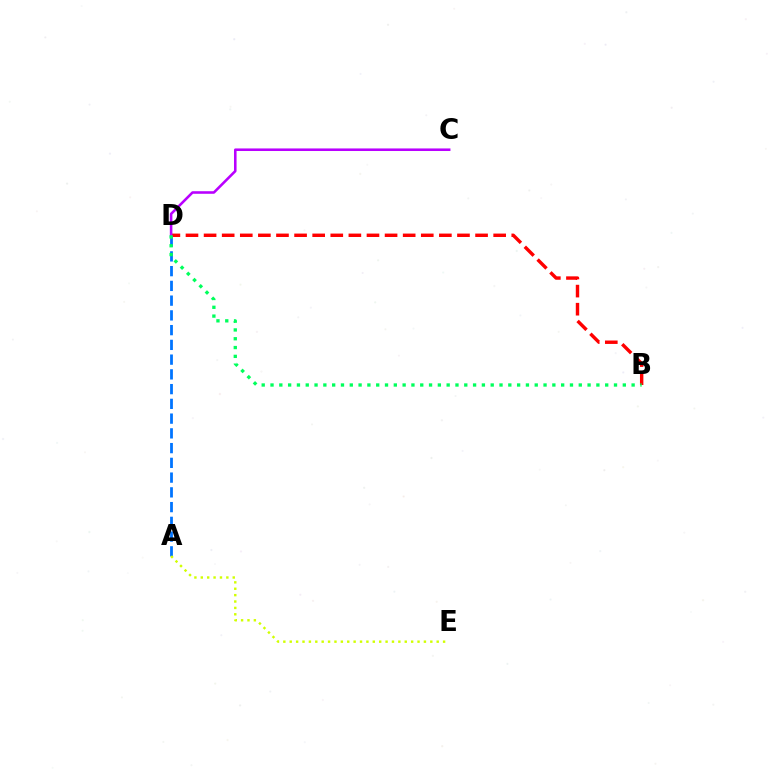{('B', 'D'): [{'color': '#ff0000', 'line_style': 'dashed', 'thickness': 2.46}, {'color': '#00ff5c', 'line_style': 'dotted', 'thickness': 2.39}], ('A', 'D'): [{'color': '#0074ff', 'line_style': 'dashed', 'thickness': 2.0}], ('C', 'D'): [{'color': '#b900ff', 'line_style': 'solid', 'thickness': 1.85}], ('A', 'E'): [{'color': '#d1ff00', 'line_style': 'dotted', 'thickness': 1.74}]}